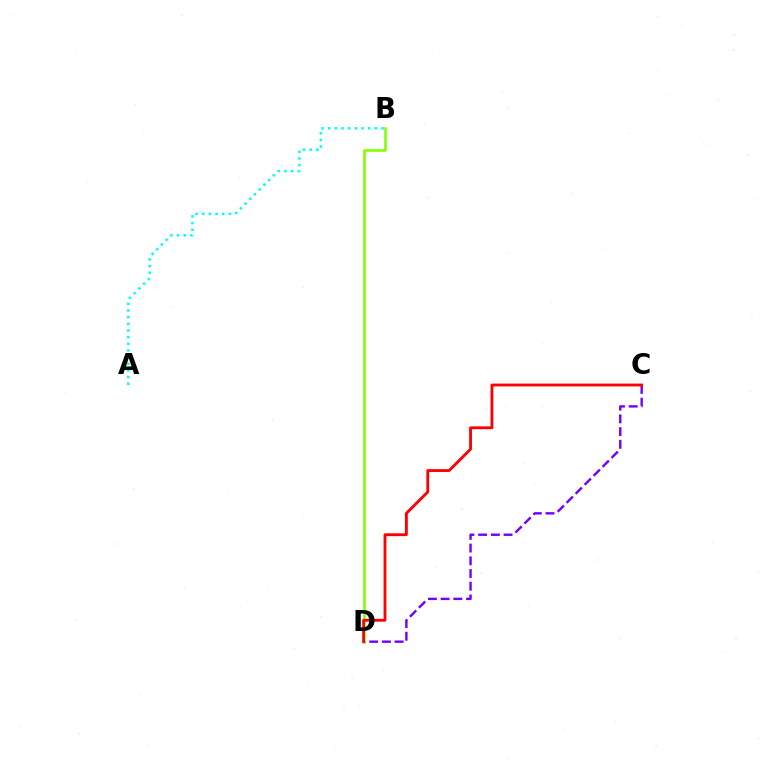{('C', 'D'): [{'color': '#7200ff', 'line_style': 'dashed', 'thickness': 1.73}, {'color': '#ff0000', 'line_style': 'solid', 'thickness': 2.04}], ('A', 'B'): [{'color': '#00fff6', 'line_style': 'dotted', 'thickness': 1.81}], ('B', 'D'): [{'color': '#84ff00', 'line_style': 'solid', 'thickness': 1.87}]}